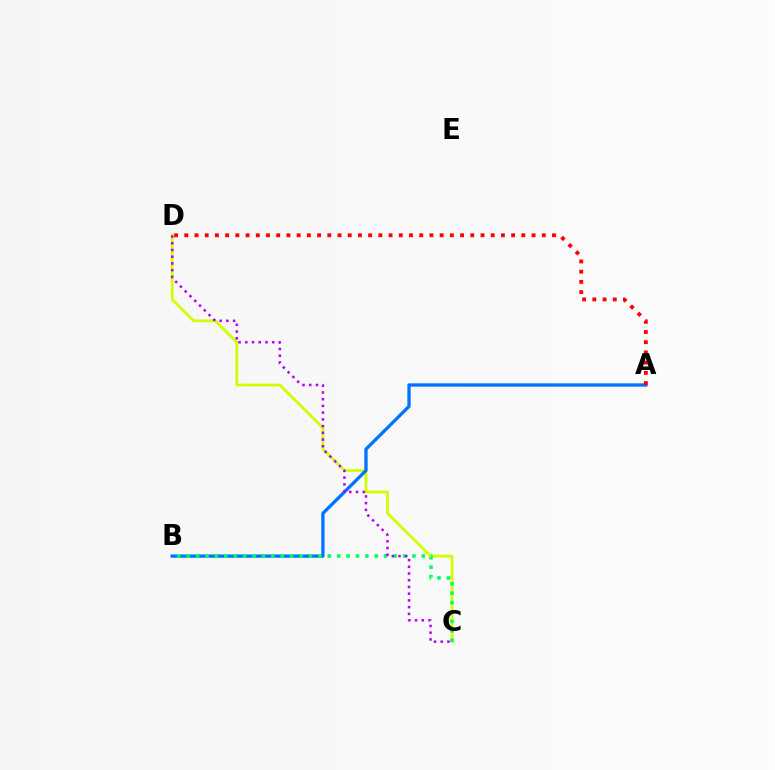{('C', 'D'): [{'color': '#d1ff00', 'line_style': 'solid', 'thickness': 2.02}, {'color': '#b900ff', 'line_style': 'dotted', 'thickness': 1.83}], ('A', 'B'): [{'color': '#0074ff', 'line_style': 'solid', 'thickness': 2.39}], ('B', 'C'): [{'color': '#00ff5c', 'line_style': 'dotted', 'thickness': 2.56}], ('A', 'D'): [{'color': '#ff0000', 'line_style': 'dotted', 'thickness': 2.78}]}